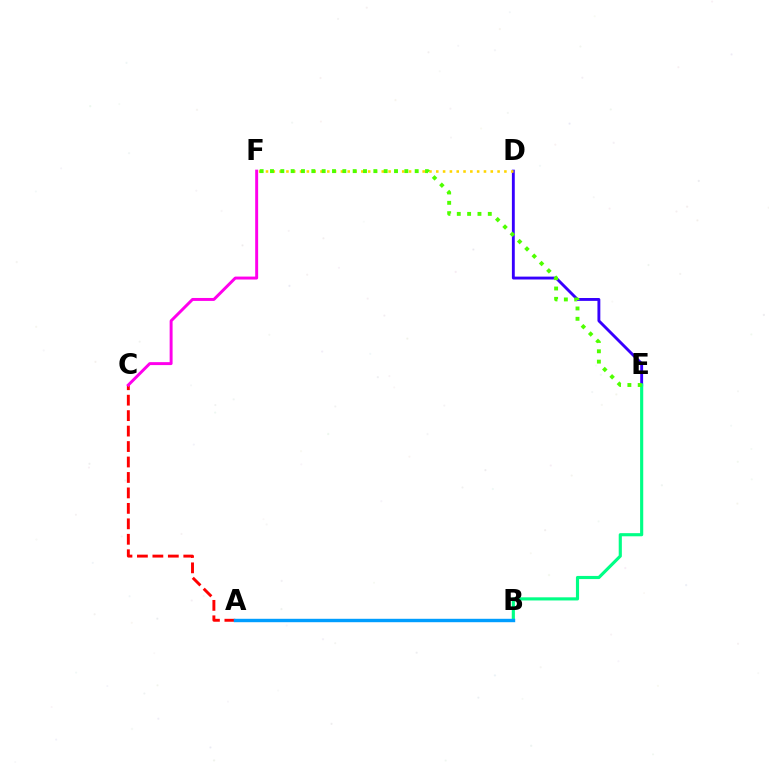{('D', 'E'): [{'color': '#3700ff', 'line_style': 'solid', 'thickness': 2.07}], ('B', 'E'): [{'color': '#00ff86', 'line_style': 'solid', 'thickness': 2.26}], ('D', 'F'): [{'color': '#ffd500', 'line_style': 'dotted', 'thickness': 1.85}], ('A', 'C'): [{'color': '#ff0000', 'line_style': 'dashed', 'thickness': 2.1}], ('E', 'F'): [{'color': '#4fff00', 'line_style': 'dotted', 'thickness': 2.81}], ('C', 'F'): [{'color': '#ff00ed', 'line_style': 'solid', 'thickness': 2.13}], ('A', 'B'): [{'color': '#009eff', 'line_style': 'solid', 'thickness': 2.45}]}